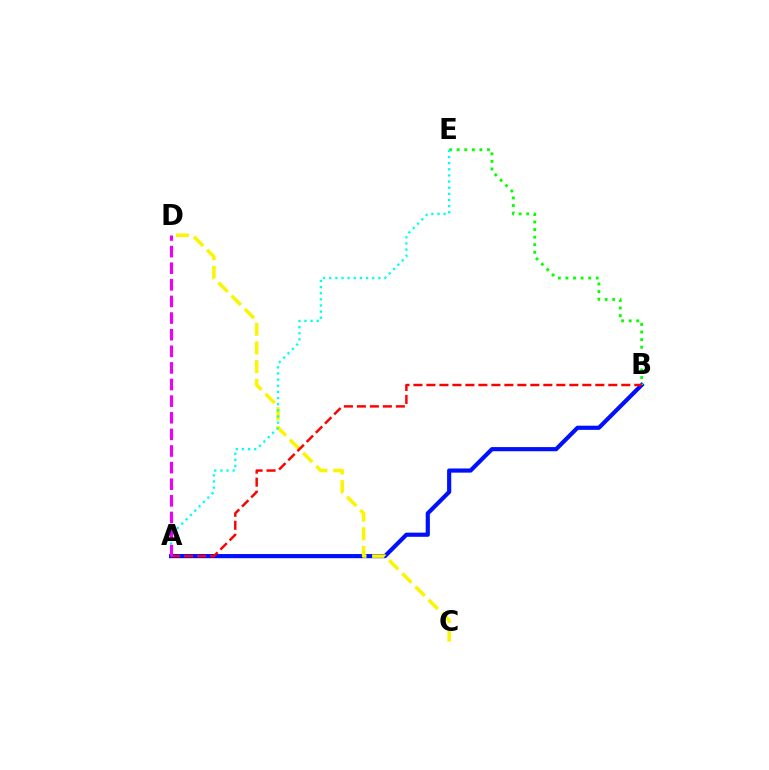{('A', 'B'): [{'color': '#0010ff', 'line_style': 'solid', 'thickness': 3.0}, {'color': '#ff0000', 'line_style': 'dashed', 'thickness': 1.76}], ('B', 'E'): [{'color': '#08ff00', 'line_style': 'dotted', 'thickness': 2.06}], ('C', 'D'): [{'color': '#fcf500', 'line_style': 'dashed', 'thickness': 2.54}], ('A', 'E'): [{'color': '#00fff6', 'line_style': 'dotted', 'thickness': 1.67}], ('A', 'D'): [{'color': '#ee00ff', 'line_style': 'dashed', 'thickness': 2.26}]}